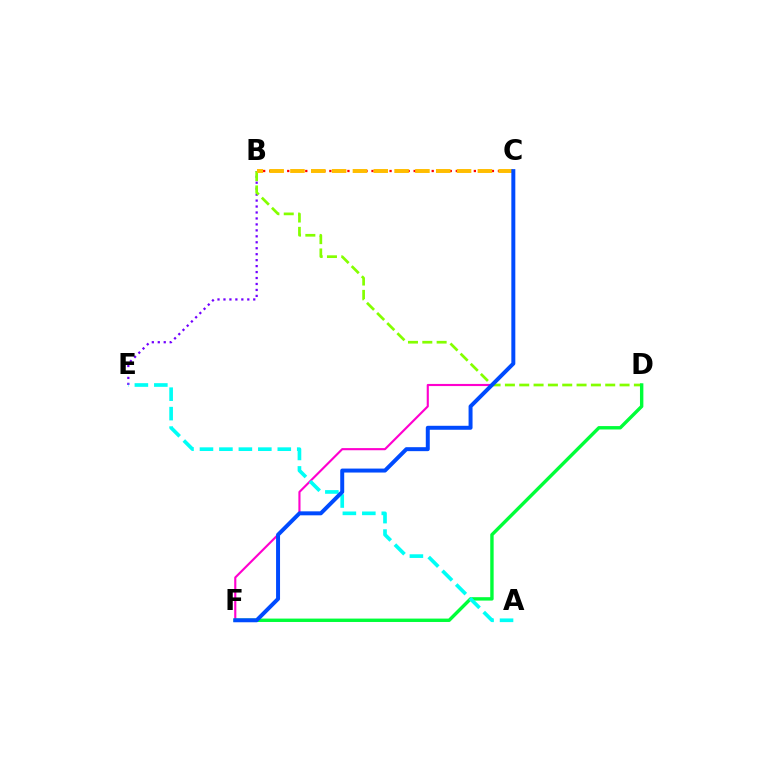{('B', 'C'): [{'color': '#ff0000', 'line_style': 'dotted', 'thickness': 1.64}, {'color': '#ffbd00', 'line_style': 'dashed', 'thickness': 2.83}], ('C', 'F'): [{'color': '#ff00cf', 'line_style': 'solid', 'thickness': 1.54}, {'color': '#004bff', 'line_style': 'solid', 'thickness': 2.86}], ('B', 'E'): [{'color': '#7200ff', 'line_style': 'dotted', 'thickness': 1.62}], ('B', 'D'): [{'color': '#84ff00', 'line_style': 'dashed', 'thickness': 1.95}], ('D', 'F'): [{'color': '#00ff39', 'line_style': 'solid', 'thickness': 2.45}], ('A', 'E'): [{'color': '#00fff6', 'line_style': 'dashed', 'thickness': 2.64}]}